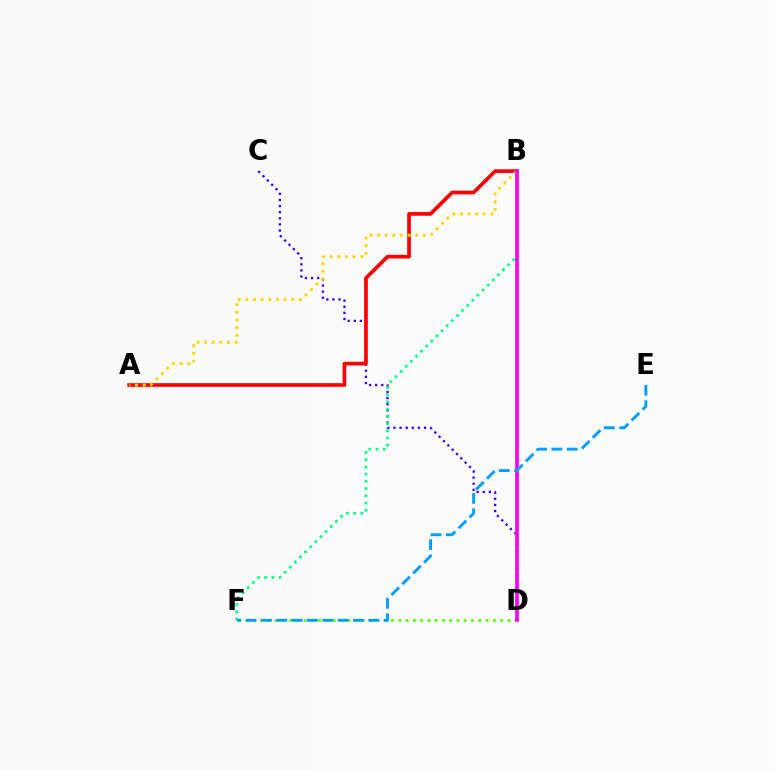{('C', 'D'): [{'color': '#3700ff', 'line_style': 'dotted', 'thickness': 1.66}], ('D', 'F'): [{'color': '#4fff00', 'line_style': 'dotted', 'thickness': 1.98}], ('B', 'F'): [{'color': '#00ff86', 'line_style': 'dotted', 'thickness': 1.96}], ('A', 'B'): [{'color': '#ff0000', 'line_style': 'solid', 'thickness': 2.65}, {'color': '#ffd500', 'line_style': 'dotted', 'thickness': 2.08}], ('B', 'D'): [{'color': '#ff00ed', 'line_style': 'solid', 'thickness': 2.63}], ('E', 'F'): [{'color': '#009eff', 'line_style': 'dashed', 'thickness': 2.08}]}